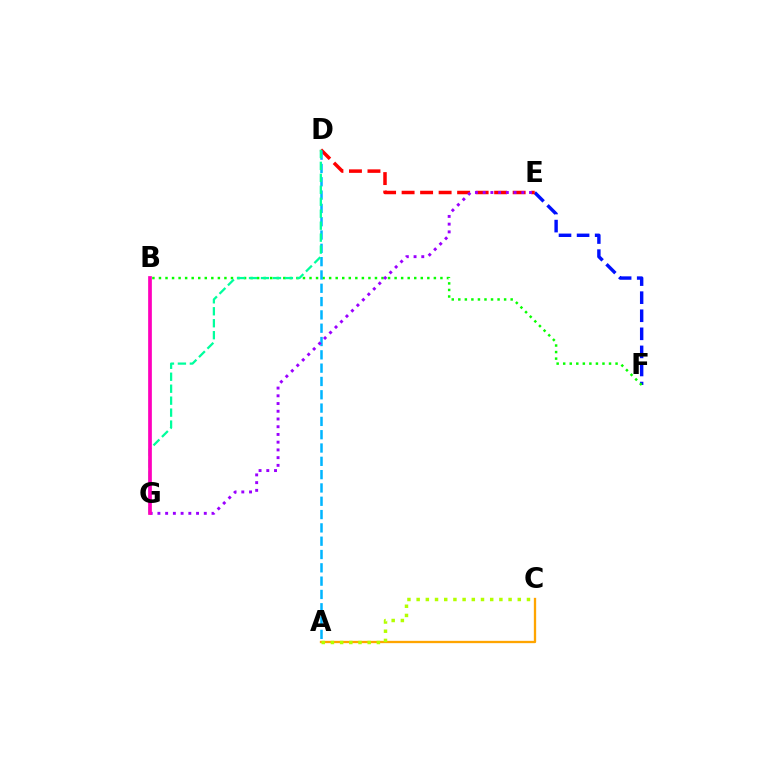{('E', 'F'): [{'color': '#0010ff', 'line_style': 'dashed', 'thickness': 2.46}], ('A', 'C'): [{'color': '#ffa500', 'line_style': 'solid', 'thickness': 1.66}, {'color': '#b3ff00', 'line_style': 'dotted', 'thickness': 2.5}], ('B', 'F'): [{'color': '#08ff00', 'line_style': 'dotted', 'thickness': 1.78}], ('D', 'E'): [{'color': '#ff0000', 'line_style': 'dashed', 'thickness': 2.51}], ('A', 'D'): [{'color': '#00b5ff', 'line_style': 'dashed', 'thickness': 1.81}], ('D', 'G'): [{'color': '#00ff9d', 'line_style': 'dashed', 'thickness': 1.63}], ('E', 'G'): [{'color': '#9b00ff', 'line_style': 'dotted', 'thickness': 2.1}], ('B', 'G'): [{'color': '#ff00bd', 'line_style': 'solid', 'thickness': 2.67}]}